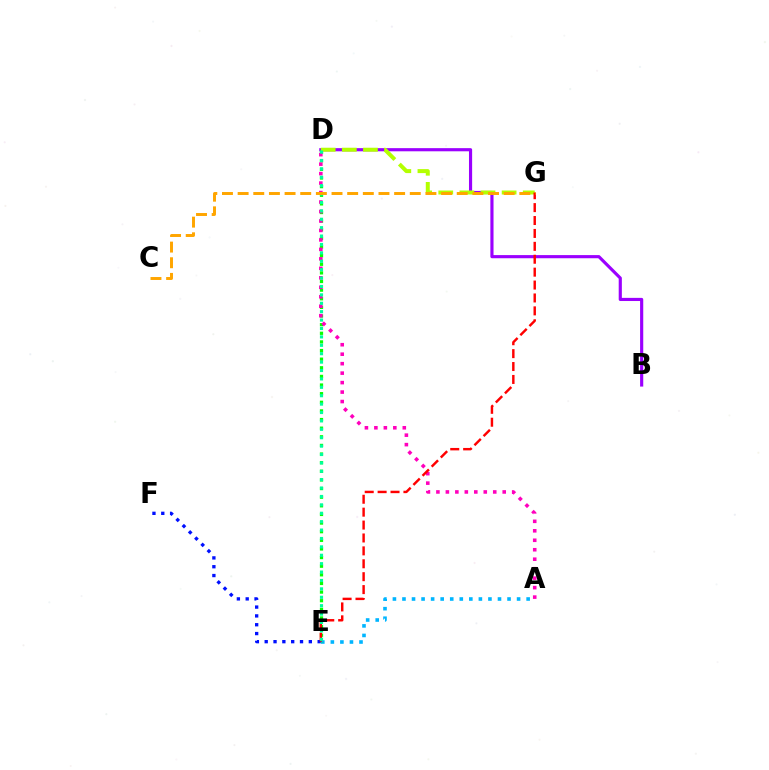{('E', 'F'): [{'color': '#0010ff', 'line_style': 'dotted', 'thickness': 2.4}], ('A', 'E'): [{'color': '#00b5ff', 'line_style': 'dotted', 'thickness': 2.6}], ('B', 'D'): [{'color': '#9b00ff', 'line_style': 'solid', 'thickness': 2.27}], ('D', 'E'): [{'color': '#08ff00', 'line_style': 'dotted', 'thickness': 2.34}, {'color': '#00ff9d', 'line_style': 'dotted', 'thickness': 2.28}], ('A', 'D'): [{'color': '#ff00bd', 'line_style': 'dotted', 'thickness': 2.57}], ('D', 'G'): [{'color': '#b3ff00', 'line_style': 'dashed', 'thickness': 2.87}], ('E', 'G'): [{'color': '#ff0000', 'line_style': 'dashed', 'thickness': 1.75}], ('C', 'G'): [{'color': '#ffa500', 'line_style': 'dashed', 'thickness': 2.13}]}